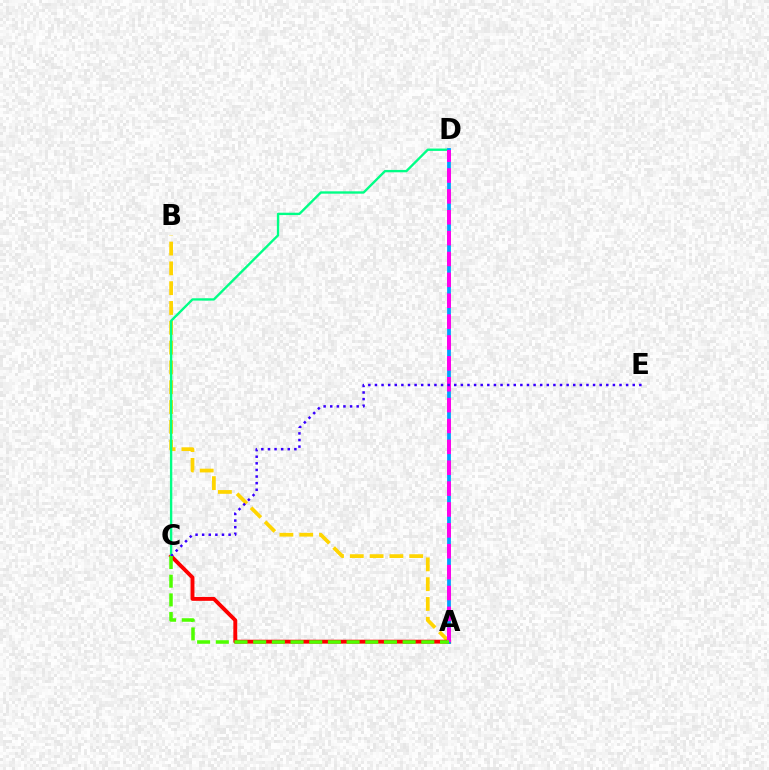{('A', 'B'): [{'color': '#ffd500', 'line_style': 'dashed', 'thickness': 2.69}], ('A', 'C'): [{'color': '#ff0000', 'line_style': 'solid', 'thickness': 2.8}, {'color': '#4fff00', 'line_style': 'dashed', 'thickness': 2.54}], ('C', 'D'): [{'color': '#00ff86', 'line_style': 'solid', 'thickness': 1.7}], ('A', 'D'): [{'color': '#009eff', 'line_style': 'solid', 'thickness': 2.72}, {'color': '#ff00ed', 'line_style': 'dashed', 'thickness': 2.84}], ('C', 'E'): [{'color': '#3700ff', 'line_style': 'dotted', 'thickness': 1.8}]}